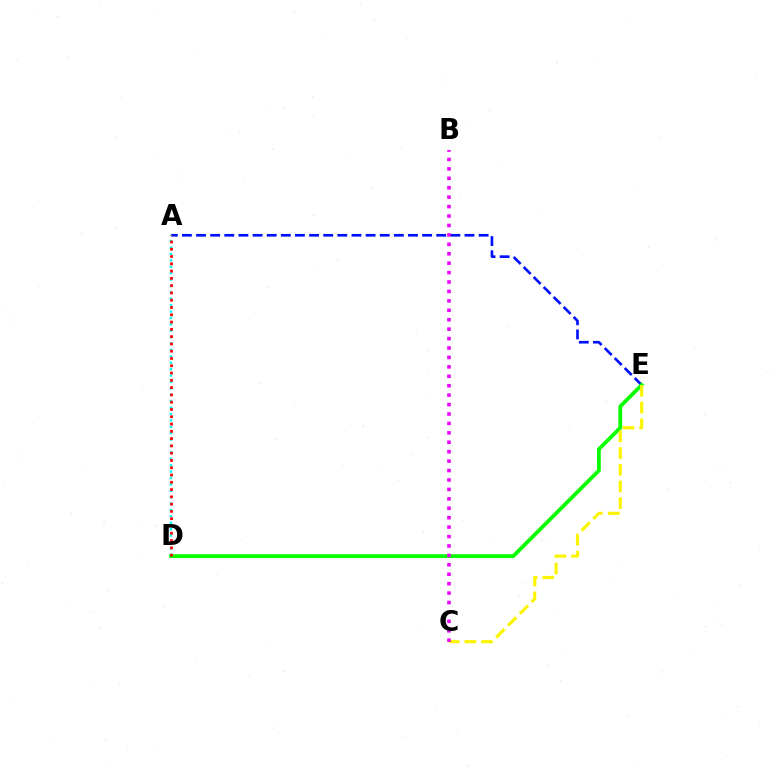{('A', 'E'): [{'color': '#0010ff', 'line_style': 'dashed', 'thickness': 1.92}], ('A', 'D'): [{'color': '#00fff6', 'line_style': 'dotted', 'thickness': 1.74}, {'color': '#ff0000', 'line_style': 'dotted', 'thickness': 1.98}], ('D', 'E'): [{'color': '#08ff00', 'line_style': 'solid', 'thickness': 2.74}], ('C', 'E'): [{'color': '#fcf500', 'line_style': 'dashed', 'thickness': 2.27}], ('B', 'C'): [{'color': '#ee00ff', 'line_style': 'dotted', 'thickness': 2.56}]}